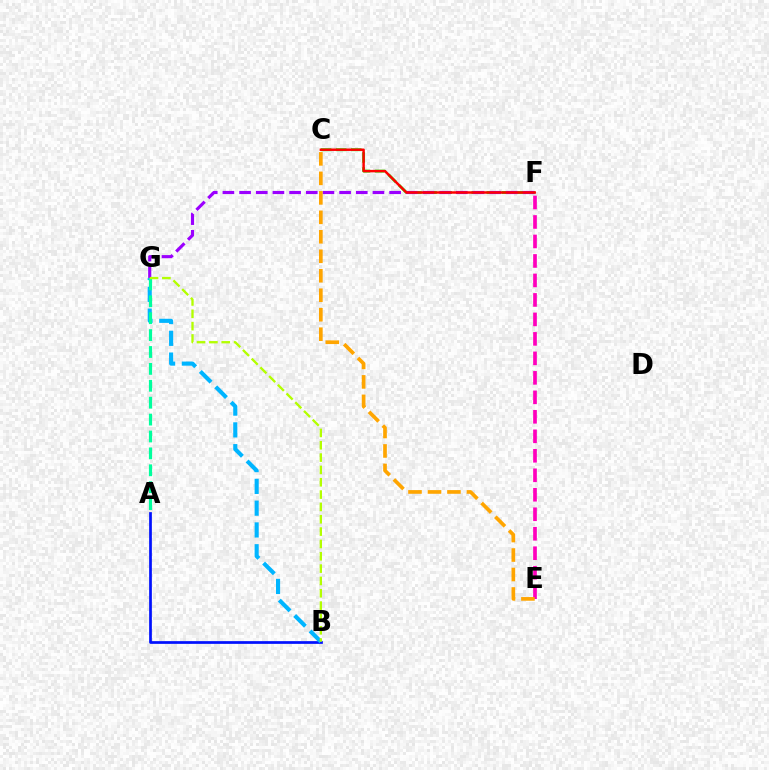{('E', 'F'): [{'color': '#ff00bd', 'line_style': 'dashed', 'thickness': 2.65}], ('C', 'F'): [{'color': '#08ff00', 'line_style': 'dashed', 'thickness': 2.05}, {'color': '#ff0000', 'line_style': 'solid', 'thickness': 1.77}], ('F', 'G'): [{'color': '#9b00ff', 'line_style': 'dashed', 'thickness': 2.26}], ('A', 'B'): [{'color': '#0010ff', 'line_style': 'solid', 'thickness': 1.95}], ('B', 'G'): [{'color': '#00b5ff', 'line_style': 'dashed', 'thickness': 2.96}, {'color': '#b3ff00', 'line_style': 'dashed', 'thickness': 1.68}], ('A', 'G'): [{'color': '#00ff9d', 'line_style': 'dashed', 'thickness': 2.3}], ('C', 'E'): [{'color': '#ffa500', 'line_style': 'dashed', 'thickness': 2.65}]}